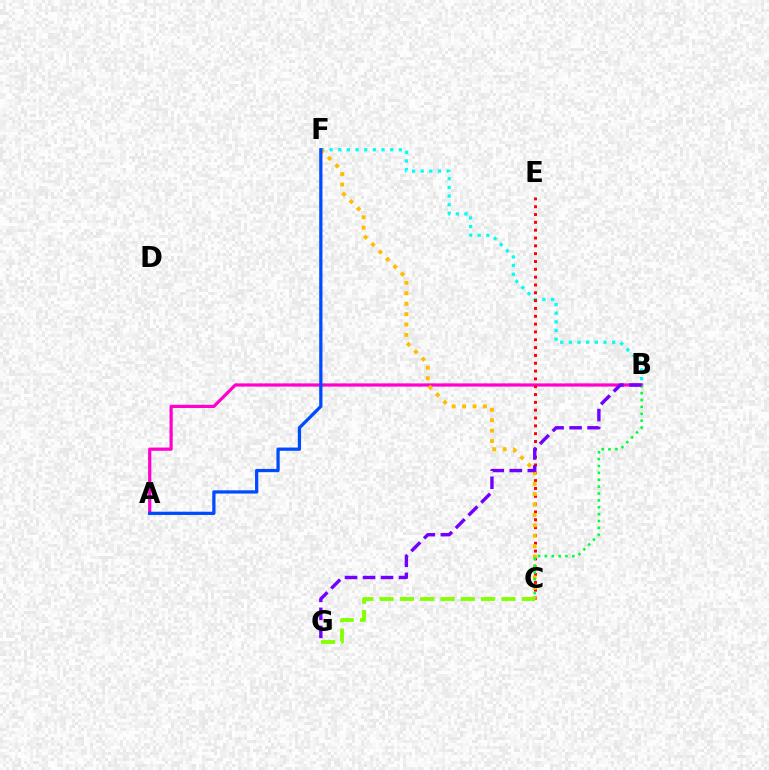{('A', 'B'): [{'color': '#ff00cf', 'line_style': 'solid', 'thickness': 2.31}], ('B', 'F'): [{'color': '#00fff6', 'line_style': 'dotted', 'thickness': 2.35}], ('C', 'E'): [{'color': '#ff0000', 'line_style': 'dotted', 'thickness': 2.13}], ('C', 'F'): [{'color': '#ffbd00', 'line_style': 'dotted', 'thickness': 2.83}], ('A', 'F'): [{'color': '#004bff', 'line_style': 'solid', 'thickness': 2.34}], ('C', 'G'): [{'color': '#84ff00', 'line_style': 'dashed', 'thickness': 2.76}], ('B', 'C'): [{'color': '#00ff39', 'line_style': 'dotted', 'thickness': 1.87}], ('B', 'G'): [{'color': '#7200ff', 'line_style': 'dashed', 'thickness': 2.45}]}